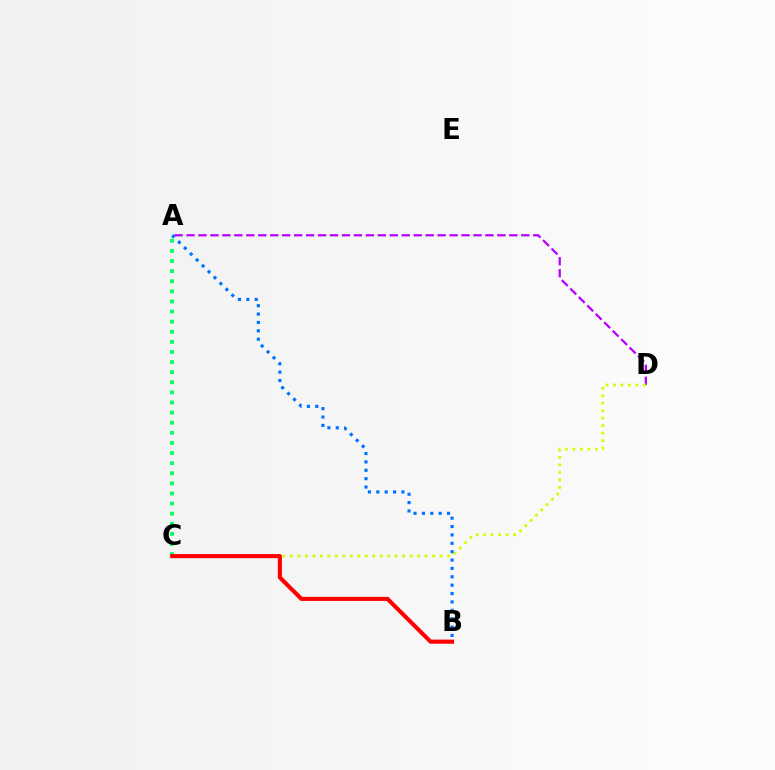{('A', 'C'): [{'color': '#00ff5c', 'line_style': 'dotted', 'thickness': 2.75}], ('A', 'D'): [{'color': '#b900ff', 'line_style': 'dashed', 'thickness': 1.62}], ('C', 'D'): [{'color': '#d1ff00', 'line_style': 'dotted', 'thickness': 2.03}], ('A', 'B'): [{'color': '#0074ff', 'line_style': 'dotted', 'thickness': 2.28}], ('B', 'C'): [{'color': '#ff0000', 'line_style': 'solid', 'thickness': 2.95}]}